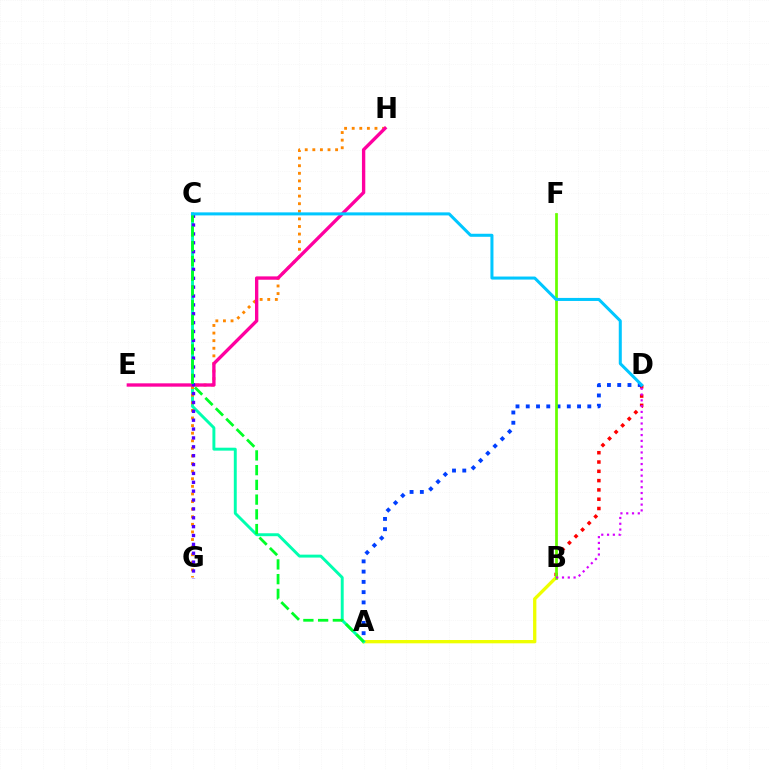{('A', 'B'): [{'color': '#eeff00', 'line_style': 'solid', 'thickness': 2.38}], ('B', 'D'): [{'color': '#ff0000', 'line_style': 'dotted', 'thickness': 2.53}, {'color': '#d600ff', 'line_style': 'dotted', 'thickness': 1.57}], ('A', 'C'): [{'color': '#00ffaf', 'line_style': 'solid', 'thickness': 2.11}, {'color': '#00ff27', 'line_style': 'dashed', 'thickness': 2.0}], ('G', 'H'): [{'color': '#ff8800', 'line_style': 'dotted', 'thickness': 2.06}], ('E', 'H'): [{'color': '#ff00a0', 'line_style': 'solid', 'thickness': 2.41}], ('C', 'G'): [{'color': '#4f00ff', 'line_style': 'dotted', 'thickness': 2.41}], ('A', 'D'): [{'color': '#003fff', 'line_style': 'dotted', 'thickness': 2.79}], ('B', 'F'): [{'color': '#66ff00', 'line_style': 'solid', 'thickness': 1.97}], ('C', 'D'): [{'color': '#00c7ff', 'line_style': 'solid', 'thickness': 2.18}]}